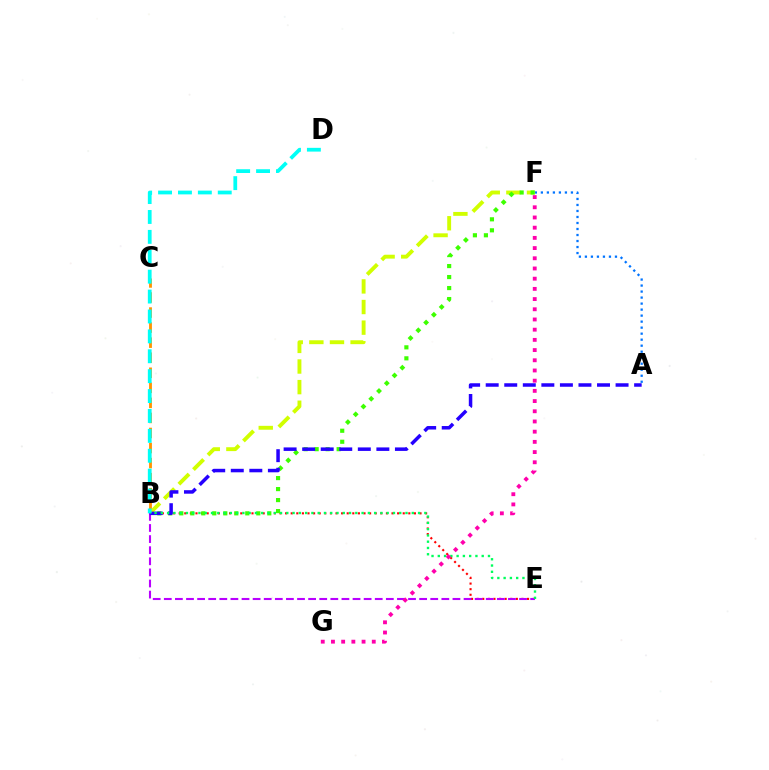{('B', 'C'): [{'color': '#ff9400', 'line_style': 'dashed', 'thickness': 2.04}], ('A', 'F'): [{'color': '#0074ff', 'line_style': 'dotted', 'thickness': 1.63}], ('B', 'F'): [{'color': '#d1ff00', 'line_style': 'dashed', 'thickness': 2.8}, {'color': '#3dff00', 'line_style': 'dotted', 'thickness': 2.99}], ('B', 'E'): [{'color': '#ff0000', 'line_style': 'dotted', 'thickness': 1.52}, {'color': '#b900ff', 'line_style': 'dashed', 'thickness': 1.51}, {'color': '#00ff5c', 'line_style': 'dotted', 'thickness': 1.7}], ('A', 'B'): [{'color': '#2500ff', 'line_style': 'dashed', 'thickness': 2.52}], ('B', 'D'): [{'color': '#00fff6', 'line_style': 'dashed', 'thickness': 2.7}], ('F', 'G'): [{'color': '#ff00ac', 'line_style': 'dotted', 'thickness': 2.77}]}